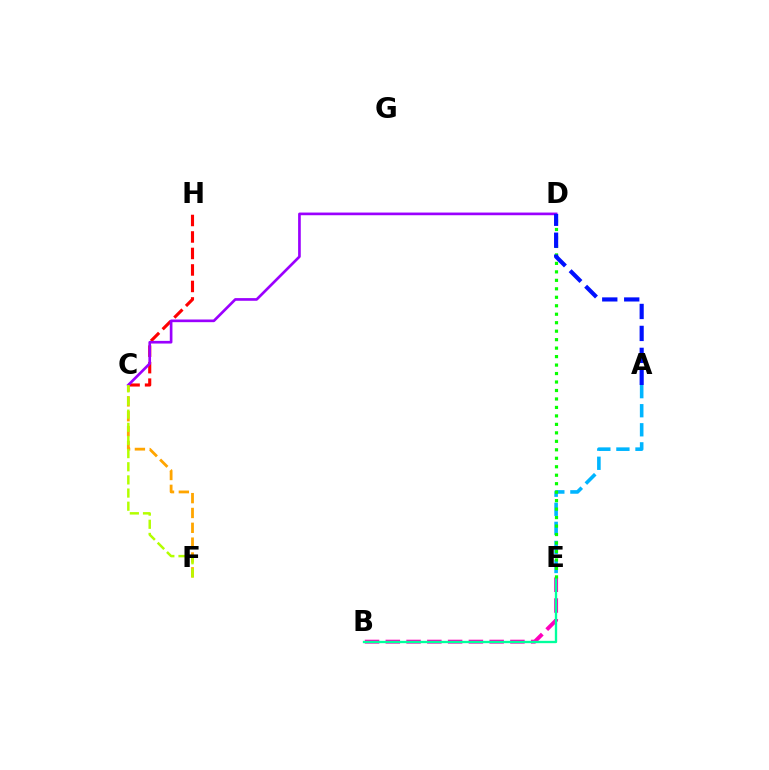{('B', 'E'): [{'color': '#ff00bd', 'line_style': 'dashed', 'thickness': 2.82}, {'color': '#00ff9d', 'line_style': 'solid', 'thickness': 1.68}], ('A', 'E'): [{'color': '#00b5ff', 'line_style': 'dashed', 'thickness': 2.59}], ('C', 'H'): [{'color': '#ff0000', 'line_style': 'dashed', 'thickness': 2.24}], ('C', 'F'): [{'color': '#ffa500', 'line_style': 'dashed', 'thickness': 2.02}, {'color': '#b3ff00', 'line_style': 'dashed', 'thickness': 1.79}], ('C', 'D'): [{'color': '#9b00ff', 'line_style': 'solid', 'thickness': 1.92}], ('D', 'E'): [{'color': '#08ff00', 'line_style': 'dotted', 'thickness': 2.3}], ('A', 'D'): [{'color': '#0010ff', 'line_style': 'dashed', 'thickness': 2.98}]}